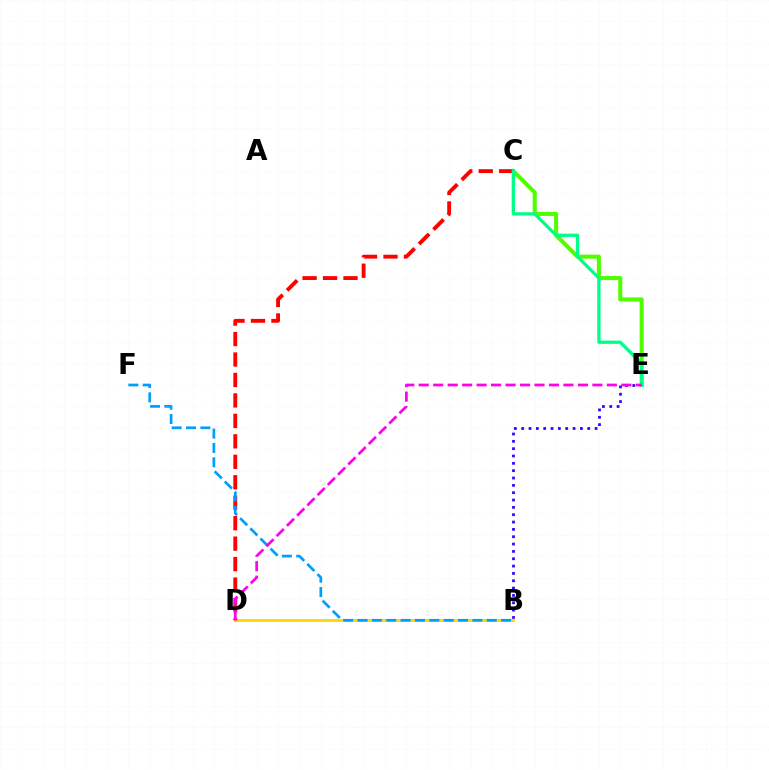{('B', 'D'): [{'color': '#ffd500', 'line_style': 'solid', 'thickness': 2.04}], ('B', 'E'): [{'color': '#3700ff', 'line_style': 'dotted', 'thickness': 1.99}], ('C', 'E'): [{'color': '#4fff00', 'line_style': 'solid', 'thickness': 2.93}, {'color': '#00ff86', 'line_style': 'solid', 'thickness': 2.36}], ('C', 'D'): [{'color': '#ff0000', 'line_style': 'dashed', 'thickness': 2.78}], ('B', 'F'): [{'color': '#009eff', 'line_style': 'dashed', 'thickness': 1.95}], ('D', 'E'): [{'color': '#ff00ed', 'line_style': 'dashed', 'thickness': 1.97}]}